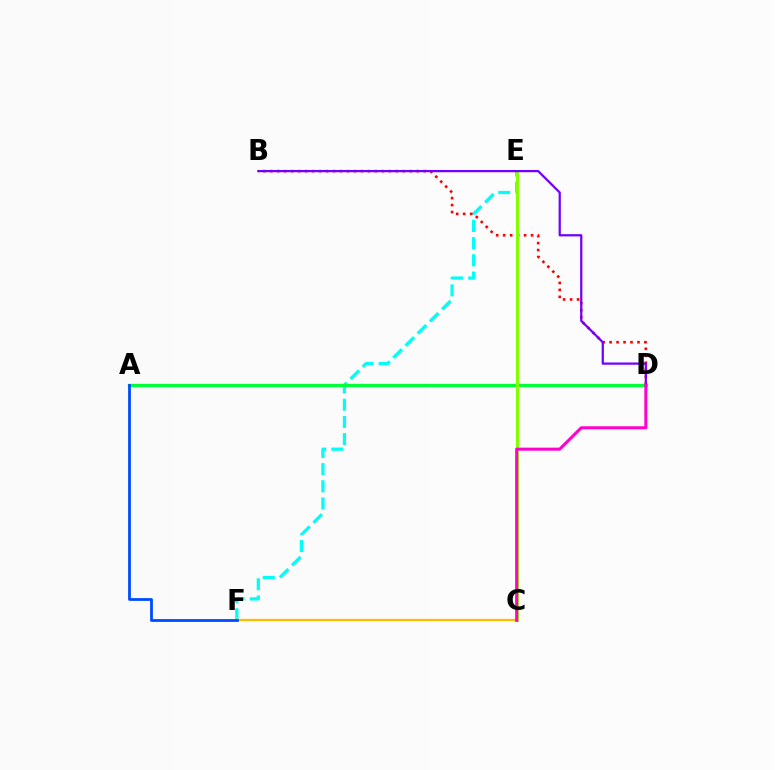{('E', 'F'): [{'color': '#00fff6', 'line_style': 'dashed', 'thickness': 2.33}], ('B', 'D'): [{'color': '#ff0000', 'line_style': 'dotted', 'thickness': 1.89}, {'color': '#7200ff', 'line_style': 'solid', 'thickness': 1.61}], ('A', 'D'): [{'color': '#00ff39', 'line_style': 'solid', 'thickness': 2.4}], ('C', 'E'): [{'color': '#84ff00', 'line_style': 'solid', 'thickness': 2.17}], ('C', 'F'): [{'color': '#ffbd00', 'line_style': 'solid', 'thickness': 1.64}], ('A', 'F'): [{'color': '#004bff', 'line_style': 'solid', 'thickness': 2.01}], ('C', 'D'): [{'color': '#ff00cf', 'line_style': 'solid', 'thickness': 2.19}]}